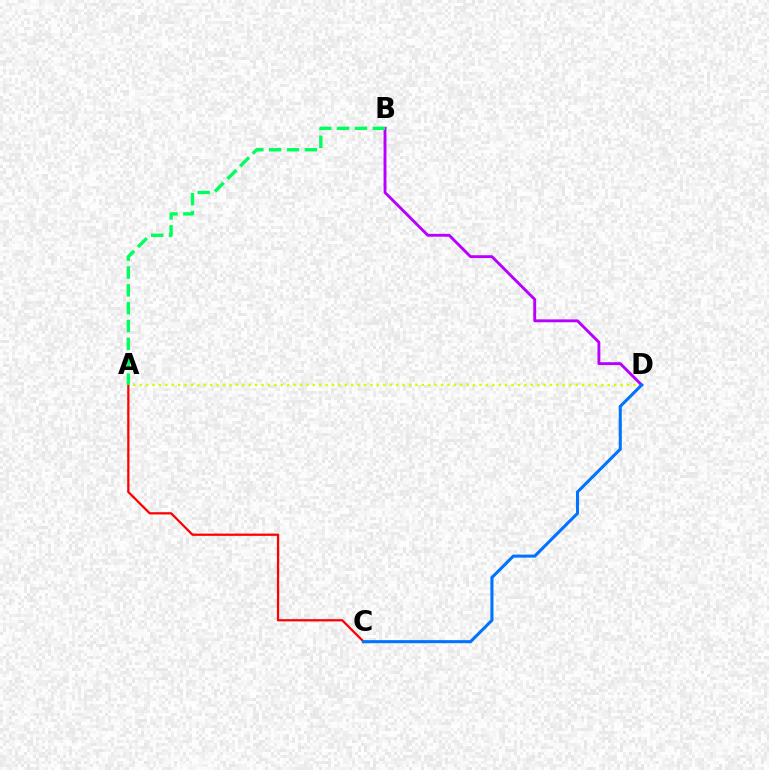{('A', 'D'): [{'color': '#d1ff00', 'line_style': 'dotted', 'thickness': 1.74}], ('B', 'D'): [{'color': '#b900ff', 'line_style': 'solid', 'thickness': 2.07}], ('A', 'C'): [{'color': '#ff0000', 'line_style': 'solid', 'thickness': 1.61}], ('C', 'D'): [{'color': '#0074ff', 'line_style': 'solid', 'thickness': 2.21}], ('A', 'B'): [{'color': '#00ff5c', 'line_style': 'dashed', 'thickness': 2.42}]}